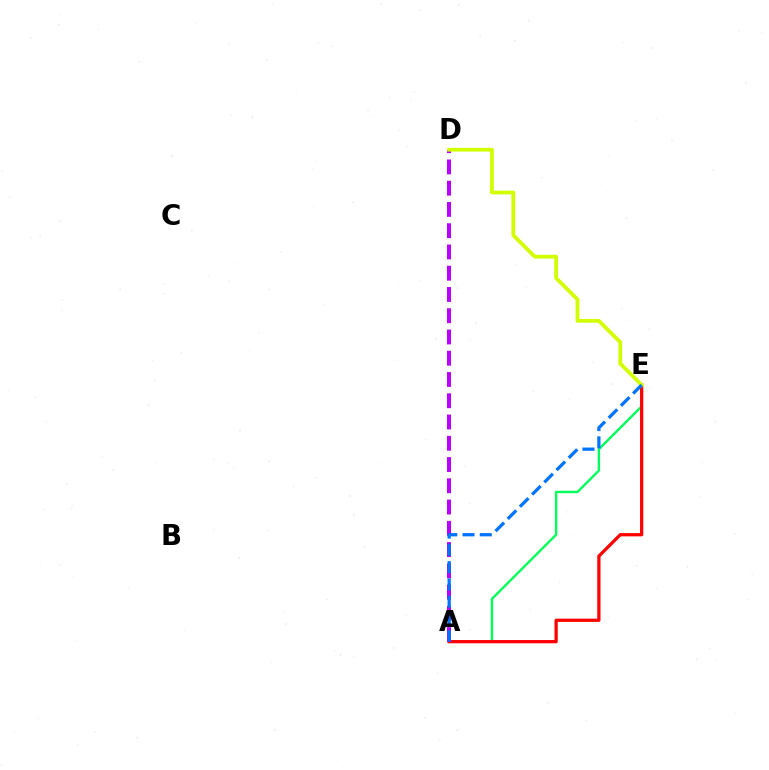{('A', 'E'): [{'color': '#00ff5c', 'line_style': 'solid', 'thickness': 1.73}, {'color': '#ff0000', 'line_style': 'solid', 'thickness': 2.34}, {'color': '#0074ff', 'line_style': 'dashed', 'thickness': 2.34}], ('A', 'D'): [{'color': '#b900ff', 'line_style': 'dashed', 'thickness': 2.89}], ('D', 'E'): [{'color': '#d1ff00', 'line_style': 'solid', 'thickness': 2.72}]}